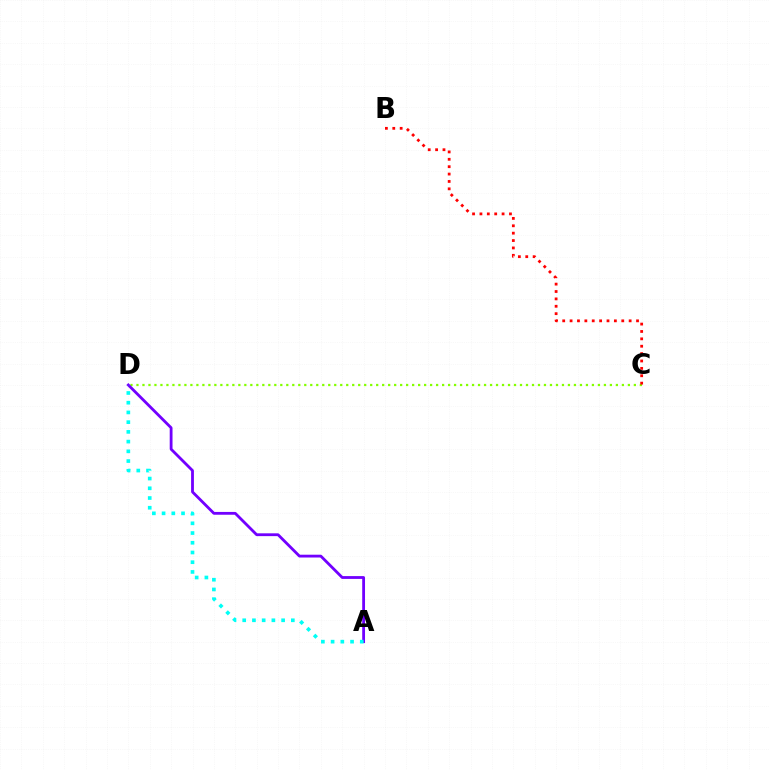{('C', 'D'): [{'color': '#84ff00', 'line_style': 'dotted', 'thickness': 1.63}], ('A', 'D'): [{'color': '#7200ff', 'line_style': 'solid', 'thickness': 2.02}, {'color': '#00fff6', 'line_style': 'dotted', 'thickness': 2.64}], ('B', 'C'): [{'color': '#ff0000', 'line_style': 'dotted', 'thickness': 2.01}]}